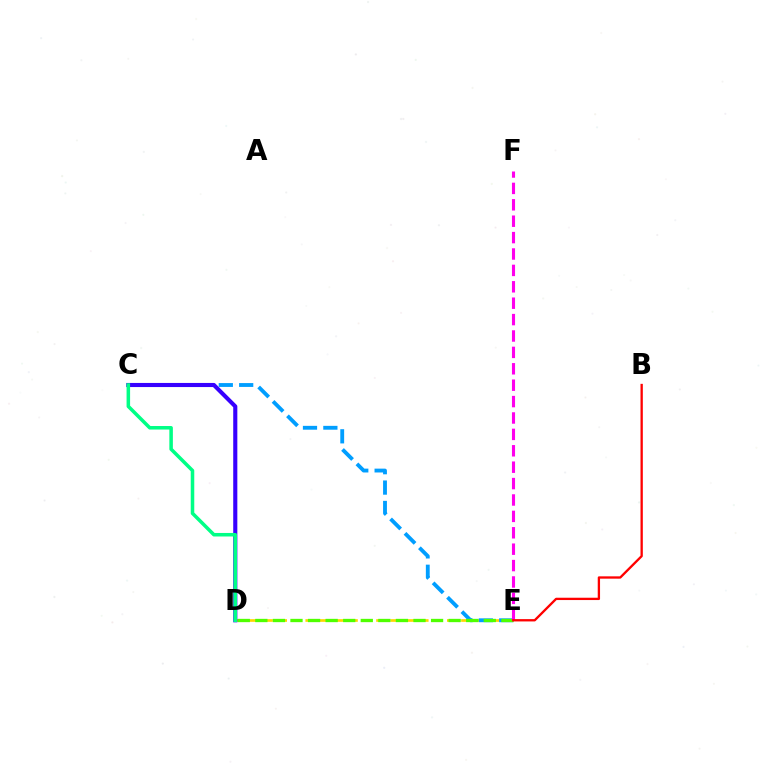{('D', 'E'): [{'color': '#ffd500', 'line_style': 'dashed', 'thickness': 1.92}, {'color': '#4fff00', 'line_style': 'dashed', 'thickness': 2.39}], ('C', 'E'): [{'color': '#009eff', 'line_style': 'dashed', 'thickness': 2.77}], ('C', 'D'): [{'color': '#3700ff', 'line_style': 'solid', 'thickness': 2.96}, {'color': '#00ff86', 'line_style': 'solid', 'thickness': 2.54}], ('E', 'F'): [{'color': '#ff00ed', 'line_style': 'dashed', 'thickness': 2.23}], ('B', 'E'): [{'color': '#ff0000', 'line_style': 'solid', 'thickness': 1.67}]}